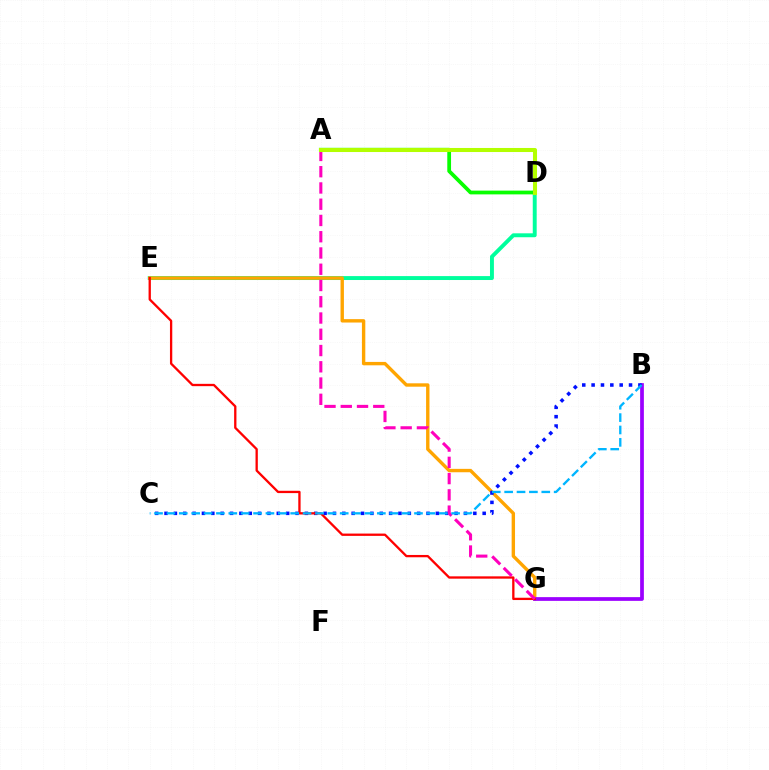{('D', 'E'): [{'color': '#00ff9d', 'line_style': 'solid', 'thickness': 2.82}], ('E', 'G'): [{'color': '#ffa500', 'line_style': 'solid', 'thickness': 2.44}, {'color': '#ff0000', 'line_style': 'solid', 'thickness': 1.66}], ('B', 'G'): [{'color': '#9b00ff', 'line_style': 'solid', 'thickness': 2.69}], ('B', 'C'): [{'color': '#0010ff', 'line_style': 'dotted', 'thickness': 2.54}, {'color': '#00b5ff', 'line_style': 'dashed', 'thickness': 1.68}], ('A', 'G'): [{'color': '#ff00bd', 'line_style': 'dashed', 'thickness': 2.21}], ('A', 'D'): [{'color': '#08ff00', 'line_style': 'solid', 'thickness': 2.71}, {'color': '#b3ff00', 'line_style': 'solid', 'thickness': 2.92}]}